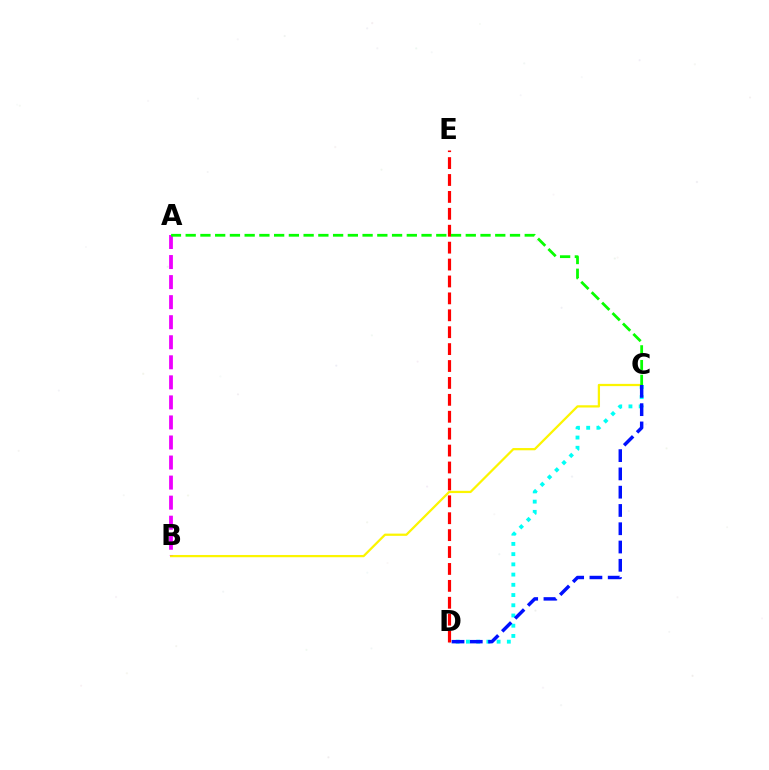{('C', 'D'): [{'color': '#00fff6', 'line_style': 'dotted', 'thickness': 2.78}, {'color': '#0010ff', 'line_style': 'dashed', 'thickness': 2.48}], ('B', 'C'): [{'color': '#fcf500', 'line_style': 'solid', 'thickness': 1.62}], ('A', 'B'): [{'color': '#ee00ff', 'line_style': 'dashed', 'thickness': 2.72}], ('D', 'E'): [{'color': '#ff0000', 'line_style': 'dashed', 'thickness': 2.3}], ('A', 'C'): [{'color': '#08ff00', 'line_style': 'dashed', 'thickness': 2.0}]}